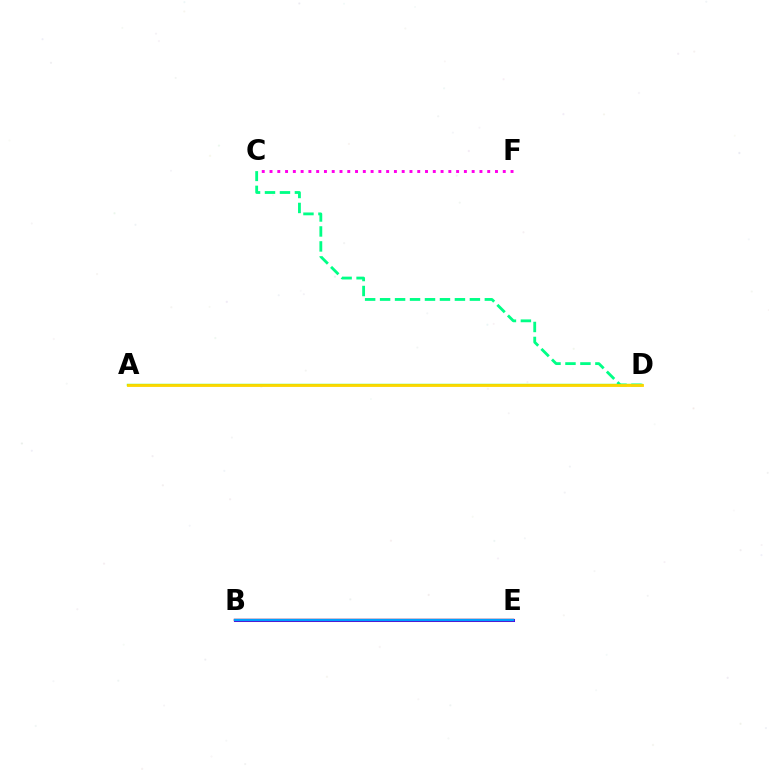{('A', 'D'): [{'color': '#4fff00', 'line_style': 'solid', 'thickness': 1.71}, {'color': '#ffd500', 'line_style': 'solid', 'thickness': 2.02}], ('B', 'E'): [{'color': '#3700ff', 'line_style': 'solid', 'thickness': 2.18}, {'color': '#ff0000', 'line_style': 'solid', 'thickness': 1.74}, {'color': '#009eff', 'line_style': 'solid', 'thickness': 1.71}], ('C', 'D'): [{'color': '#00ff86', 'line_style': 'dashed', 'thickness': 2.03}], ('C', 'F'): [{'color': '#ff00ed', 'line_style': 'dotted', 'thickness': 2.11}]}